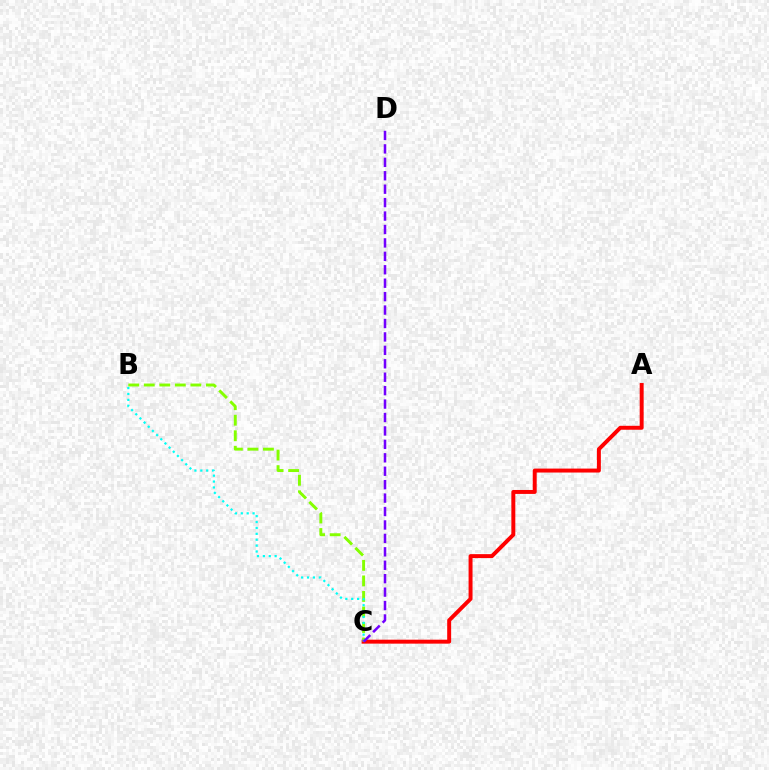{('B', 'C'): [{'color': '#84ff00', 'line_style': 'dashed', 'thickness': 2.11}, {'color': '#00fff6', 'line_style': 'dotted', 'thickness': 1.6}], ('A', 'C'): [{'color': '#ff0000', 'line_style': 'solid', 'thickness': 2.84}], ('C', 'D'): [{'color': '#7200ff', 'line_style': 'dashed', 'thickness': 1.82}]}